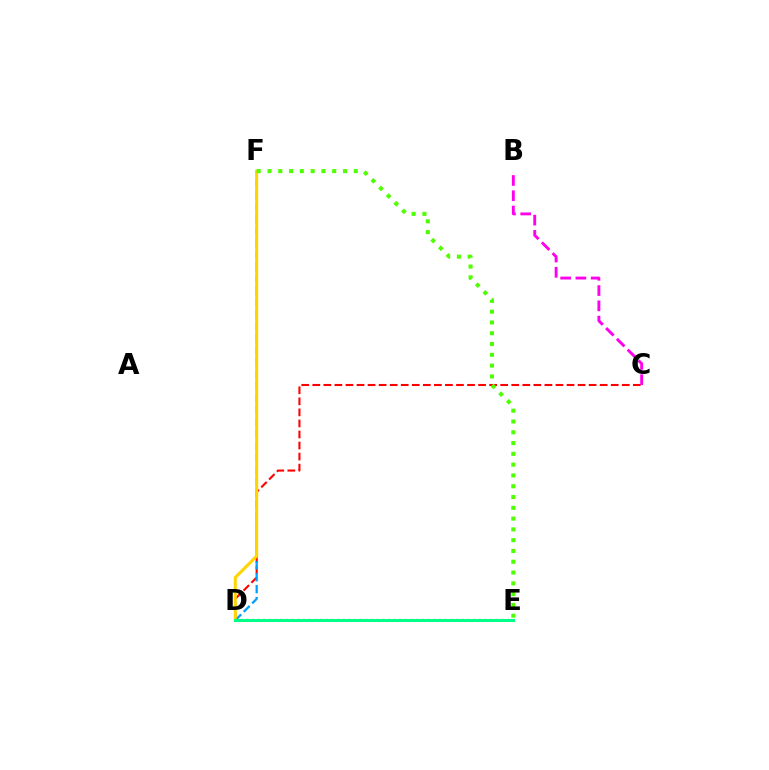{('C', 'D'): [{'color': '#ff0000', 'line_style': 'dashed', 'thickness': 1.5}], ('B', 'C'): [{'color': '#ff00ed', 'line_style': 'dashed', 'thickness': 2.07}], ('D', 'F'): [{'color': '#009eff', 'line_style': 'dashed', 'thickness': 1.62}, {'color': '#ffd500', 'line_style': 'solid', 'thickness': 2.19}], ('D', 'E'): [{'color': '#3700ff', 'line_style': 'dotted', 'thickness': 1.54}, {'color': '#00ff86', 'line_style': 'solid', 'thickness': 2.16}], ('E', 'F'): [{'color': '#4fff00', 'line_style': 'dotted', 'thickness': 2.93}]}